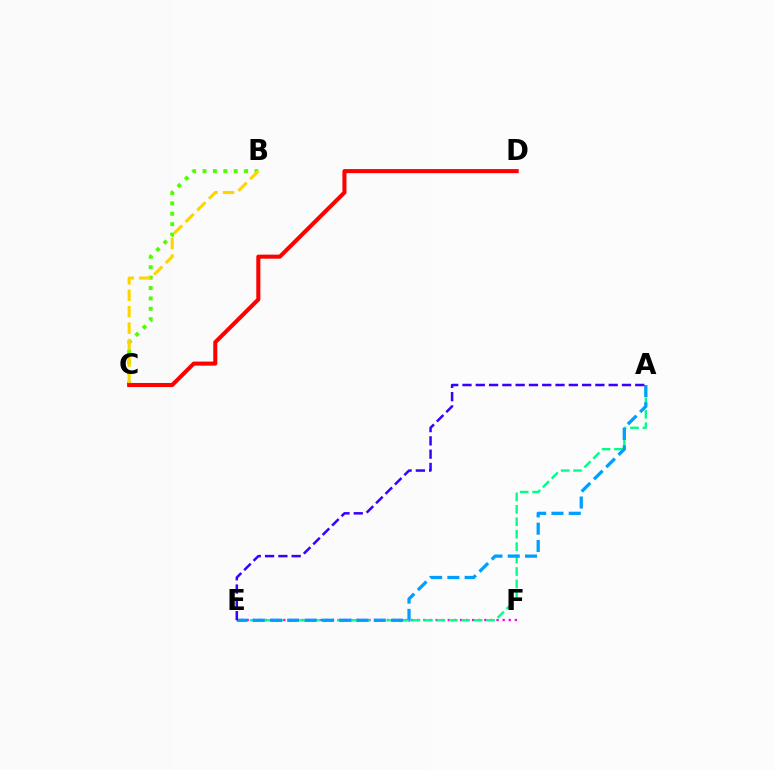{('B', 'C'): [{'color': '#4fff00', 'line_style': 'dotted', 'thickness': 2.83}, {'color': '#ffd500', 'line_style': 'dashed', 'thickness': 2.23}], ('E', 'F'): [{'color': '#ff00ed', 'line_style': 'dotted', 'thickness': 1.66}], ('A', 'E'): [{'color': '#00ff86', 'line_style': 'dashed', 'thickness': 1.69}, {'color': '#009eff', 'line_style': 'dashed', 'thickness': 2.35}, {'color': '#3700ff', 'line_style': 'dashed', 'thickness': 1.81}], ('C', 'D'): [{'color': '#ff0000', 'line_style': 'solid', 'thickness': 2.93}]}